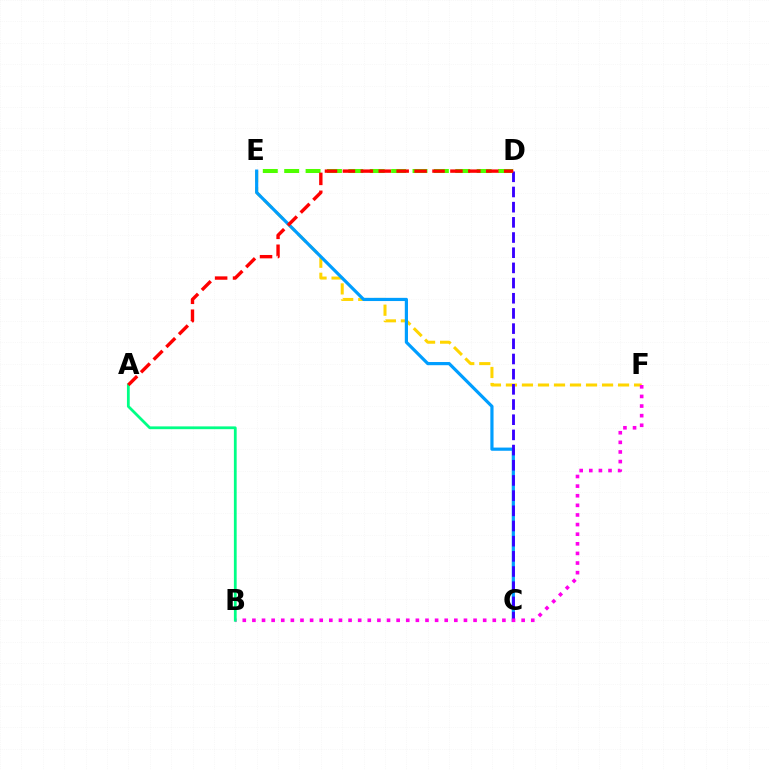{('E', 'F'): [{'color': '#ffd500', 'line_style': 'dashed', 'thickness': 2.18}], ('C', 'E'): [{'color': '#009eff', 'line_style': 'solid', 'thickness': 2.29}], ('C', 'D'): [{'color': '#3700ff', 'line_style': 'dashed', 'thickness': 2.06}], ('D', 'E'): [{'color': '#4fff00', 'line_style': 'dashed', 'thickness': 2.91}], ('B', 'F'): [{'color': '#ff00ed', 'line_style': 'dotted', 'thickness': 2.61}], ('A', 'B'): [{'color': '#00ff86', 'line_style': 'solid', 'thickness': 2.0}], ('A', 'D'): [{'color': '#ff0000', 'line_style': 'dashed', 'thickness': 2.43}]}